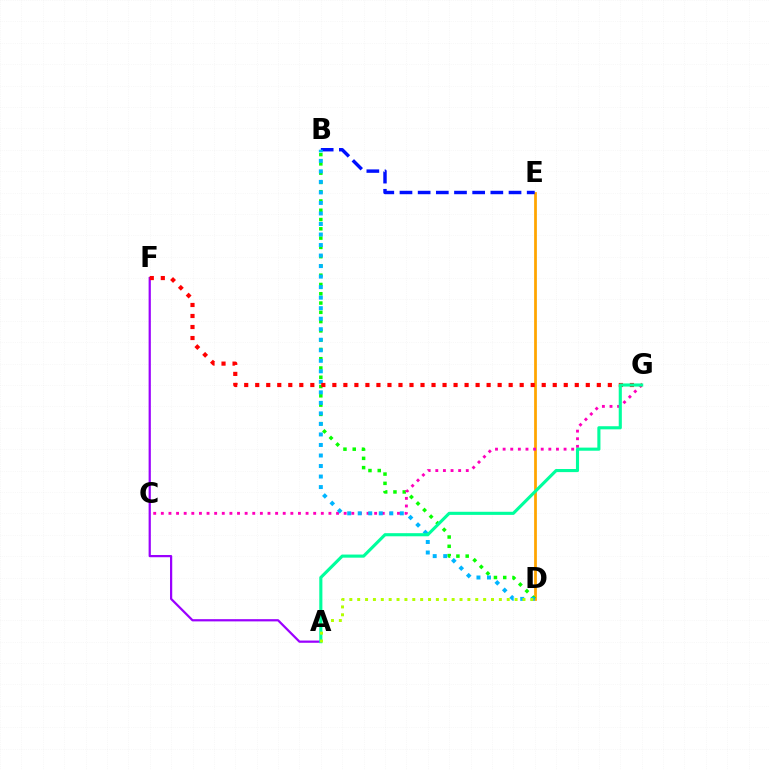{('D', 'E'): [{'color': '#ffa500', 'line_style': 'solid', 'thickness': 1.99}], ('B', 'E'): [{'color': '#0010ff', 'line_style': 'dashed', 'thickness': 2.47}], ('B', 'D'): [{'color': '#08ff00', 'line_style': 'dotted', 'thickness': 2.52}, {'color': '#00b5ff', 'line_style': 'dotted', 'thickness': 2.86}], ('C', 'G'): [{'color': '#ff00bd', 'line_style': 'dotted', 'thickness': 2.07}], ('A', 'F'): [{'color': '#9b00ff', 'line_style': 'solid', 'thickness': 1.6}], ('F', 'G'): [{'color': '#ff0000', 'line_style': 'dotted', 'thickness': 2.99}], ('A', 'G'): [{'color': '#00ff9d', 'line_style': 'solid', 'thickness': 2.24}], ('A', 'D'): [{'color': '#b3ff00', 'line_style': 'dotted', 'thickness': 2.14}]}